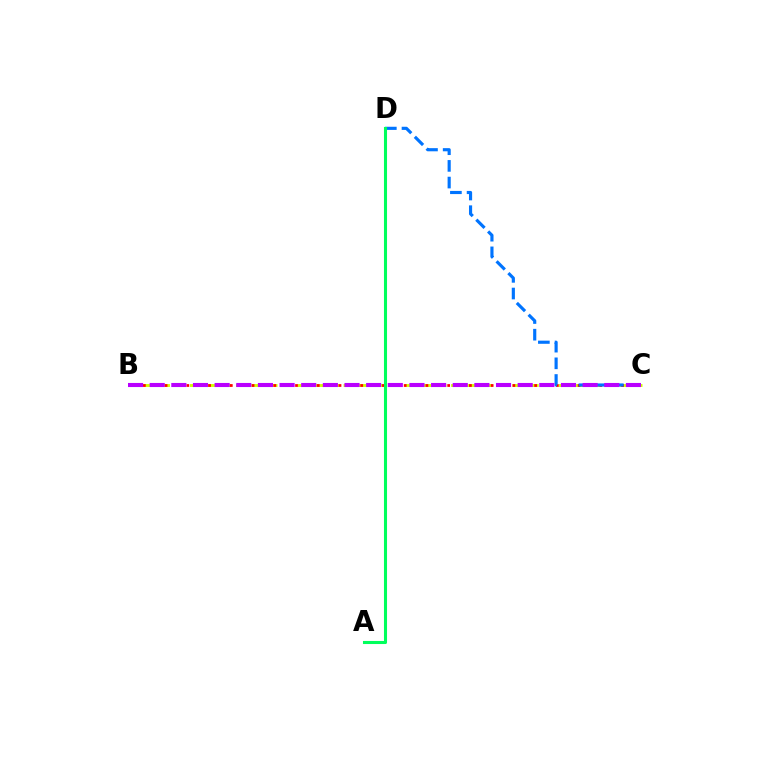{('B', 'C'): [{'color': '#d1ff00', 'line_style': 'dashed', 'thickness': 2.09}, {'color': '#ff0000', 'line_style': 'dotted', 'thickness': 1.97}, {'color': '#b900ff', 'line_style': 'dashed', 'thickness': 2.94}], ('C', 'D'): [{'color': '#0074ff', 'line_style': 'dashed', 'thickness': 2.27}], ('A', 'D'): [{'color': '#00ff5c', 'line_style': 'solid', 'thickness': 2.21}]}